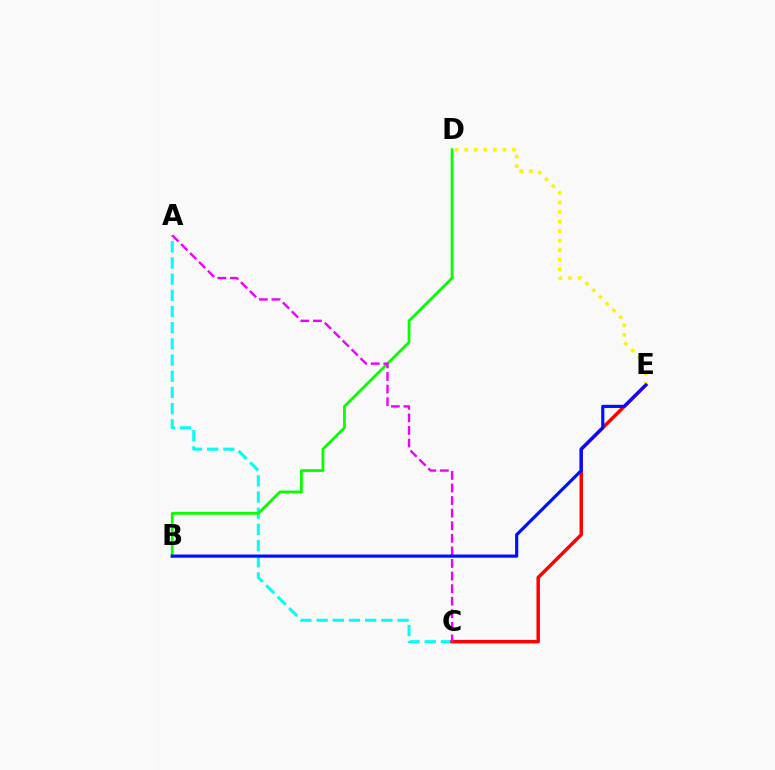{('A', 'C'): [{'color': '#00fff6', 'line_style': 'dashed', 'thickness': 2.2}, {'color': '#ee00ff', 'line_style': 'dashed', 'thickness': 1.71}], ('C', 'E'): [{'color': '#ff0000', 'line_style': 'solid', 'thickness': 2.49}], ('B', 'D'): [{'color': '#08ff00', 'line_style': 'solid', 'thickness': 2.0}], ('D', 'E'): [{'color': '#fcf500', 'line_style': 'dotted', 'thickness': 2.59}], ('B', 'E'): [{'color': '#0010ff', 'line_style': 'solid', 'thickness': 2.29}]}